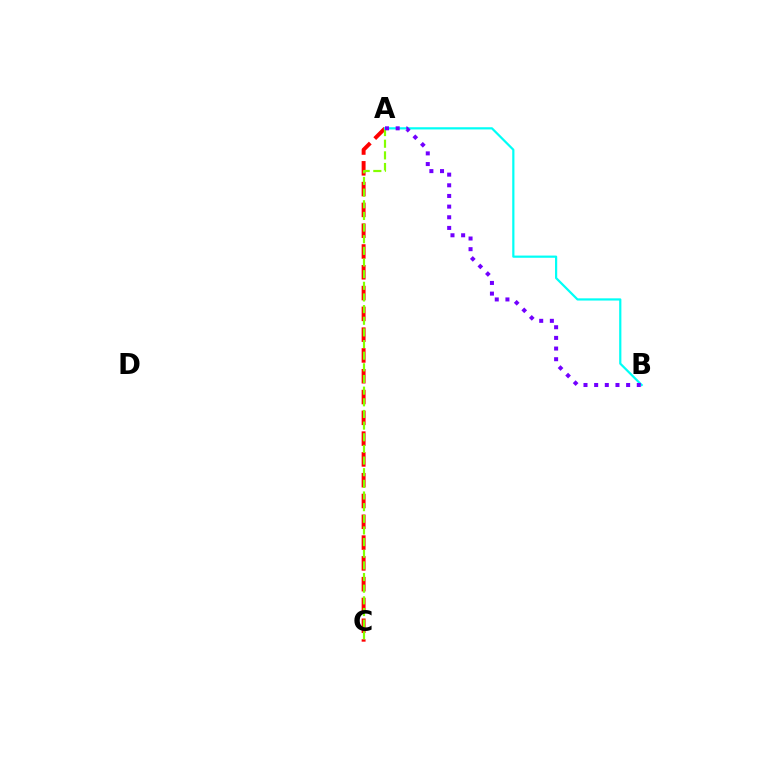{('A', 'C'): [{'color': '#ff0000', 'line_style': 'dashed', 'thickness': 2.82}, {'color': '#84ff00', 'line_style': 'dashed', 'thickness': 1.58}], ('A', 'B'): [{'color': '#00fff6', 'line_style': 'solid', 'thickness': 1.59}, {'color': '#7200ff', 'line_style': 'dotted', 'thickness': 2.9}]}